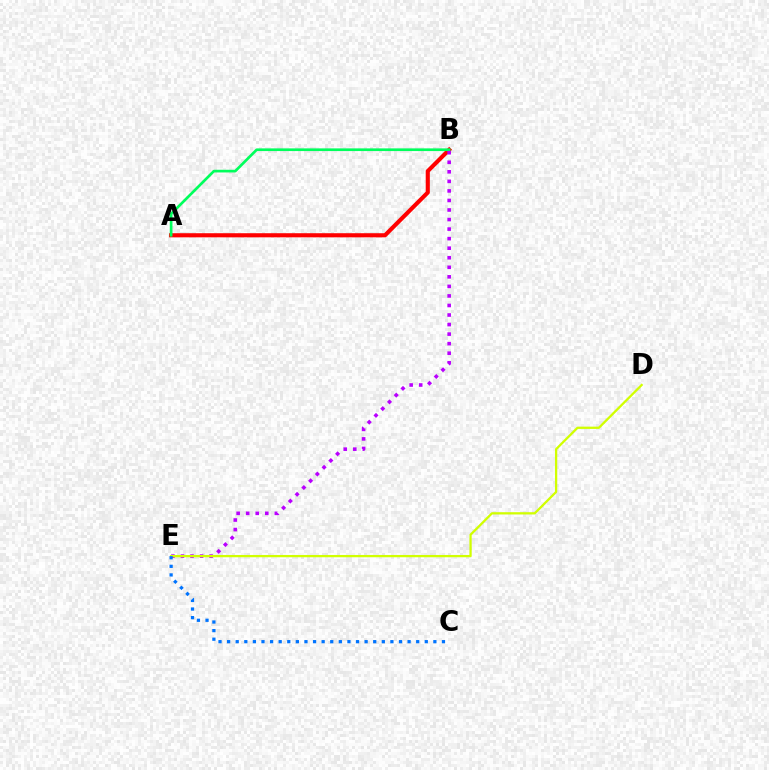{('A', 'B'): [{'color': '#ff0000', 'line_style': 'solid', 'thickness': 2.97}, {'color': '#00ff5c', 'line_style': 'solid', 'thickness': 1.93}], ('B', 'E'): [{'color': '#b900ff', 'line_style': 'dotted', 'thickness': 2.59}], ('D', 'E'): [{'color': '#d1ff00', 'line_style': 'solid', 'thickness': 1.64}], ('C', 'E'): [{'color': '#0074ff', 'line_style': 'dotted', 'thickness': 2.34}]}